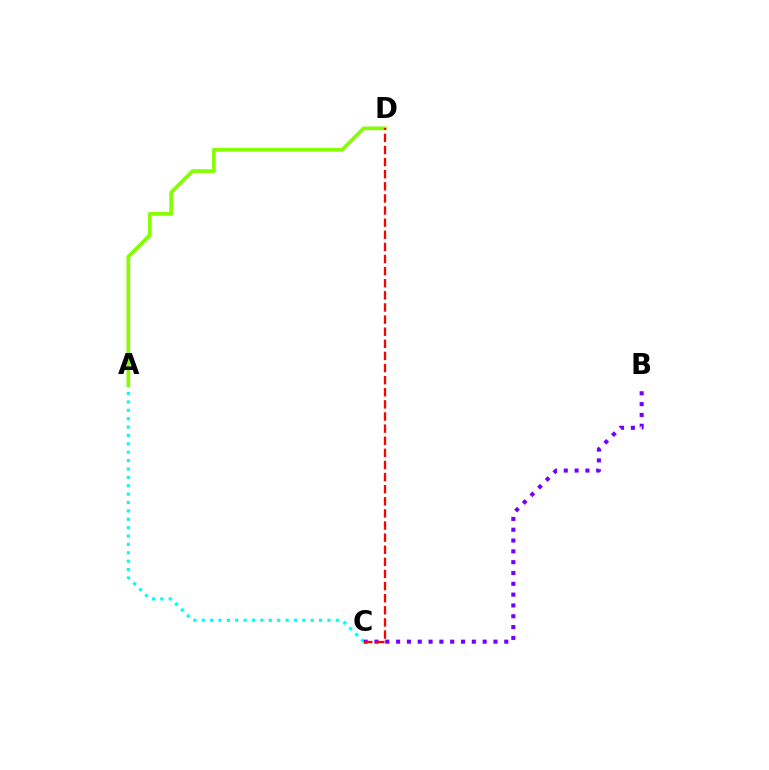{('A', 'C'): [{'color': '#00fff6', 'line_style': 'dotted', 'thickness': 2.28}], ('A', 'D'): [{'color': '#84ff00', 'line_style': 'solid', 'thickness': 2.66}], ('B', 'C'): [{'color': '#7200ff', 'line_style': 'dotted', 'thickness': 2.94}], ('C', 'D'): [{'color': '#ff0000', 'line_style': 'dashed', 'thickness': 1.65}]}